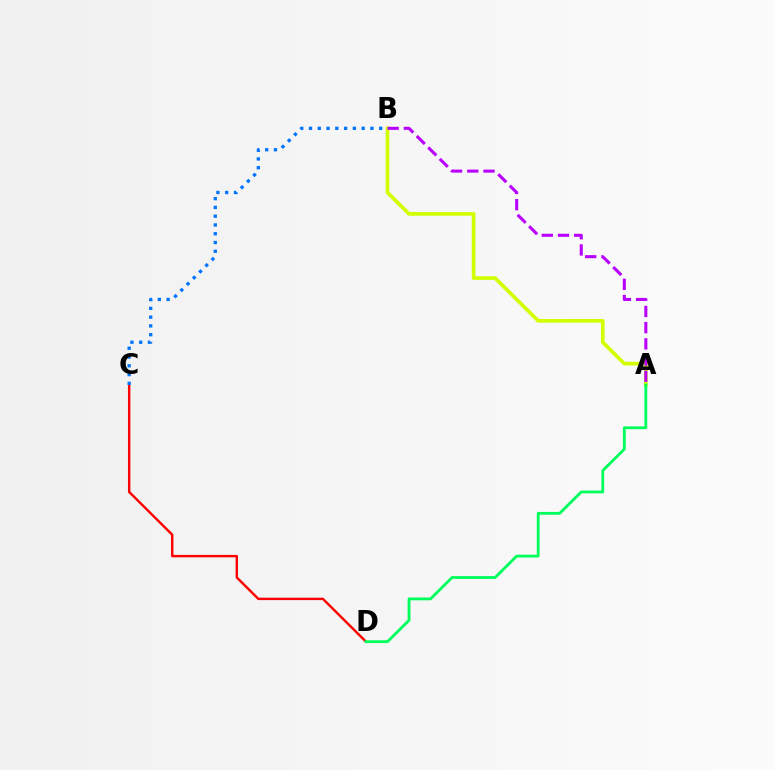{('C', 'D'): [{'color': '#ff0000', 'line_style': 'solid', 'thickness': 1.74}], ('A', 'B'): [{'color': '#d1ff00', 'line_style': 'solid', 'thickness': 2.65}, {'color': '#b900ff', 'line_style': 'dashed', 'thickness': 2.2}], ('A', 'D'): [{'color': '#00ff5c', 'line_style': 'solid', 'thickness': 2.03}], ('B', 'C'): [{'color': '#0074ff', 'line_style': 'dotted', 'thickness': 2.38}]}